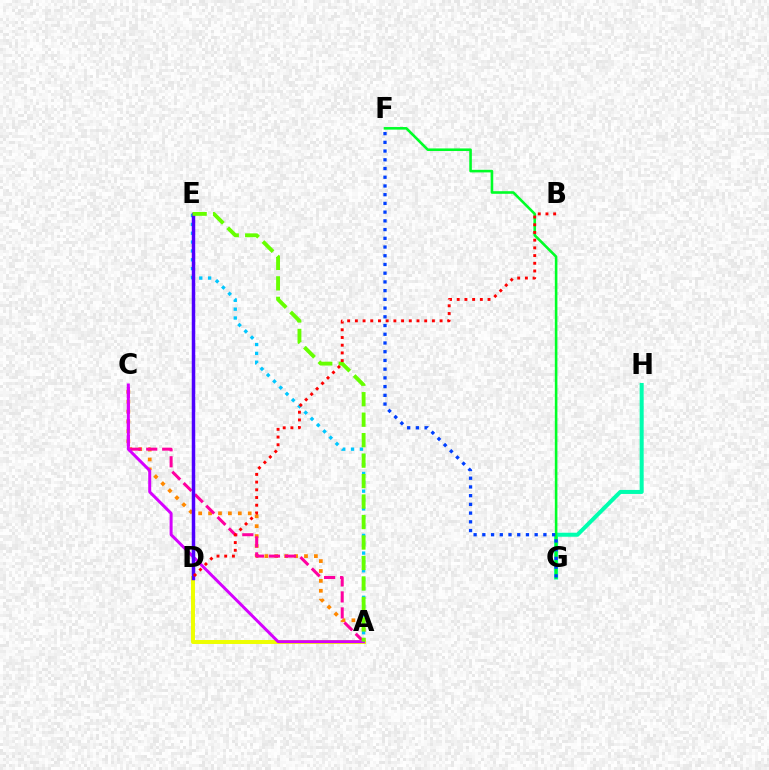{('A', 'C'): [{'color': '#ff8800', 'line_style': 'dotted', 'thickness': 2.69}, {'color': '#ff00a0', 'line_style': 'dashed', 'thickness': 2.17}, {'color': '#d600ff', 'line_style': 'solid', 'thickness': 2.15}], ('A', 'E'): [{'color': '#00c7ff', 'line_style': 'dotted', 'thickness': 2.4}, {'color': '#66ff00', 'line_style': 'dashed', 'thickness': 2.78}], ('G', 'H'): [{'color': '#00ffaf', 'line_style': 'solid', 'thickness': 2.89}], ('F', 'G'): [{'color': '#00ff27', 'line_style': 'solid', 'thickness': 1.87}, {'color': '#003fff', 'line_style': 'dotted', 'thickness': 2.37}], ('A', 'D'): [{'color': '#eeff00', 'line_style': 'solid', 'thickness': 2.85}], ('D', 'E'): [{'color': '#4f00ff', 'line_style': 'solid', 'thickness': 2.51}], ('B', 'D'): [{'color': '#ff0000', 'line_style': 'dotted', 'thickness': 2.09}]}